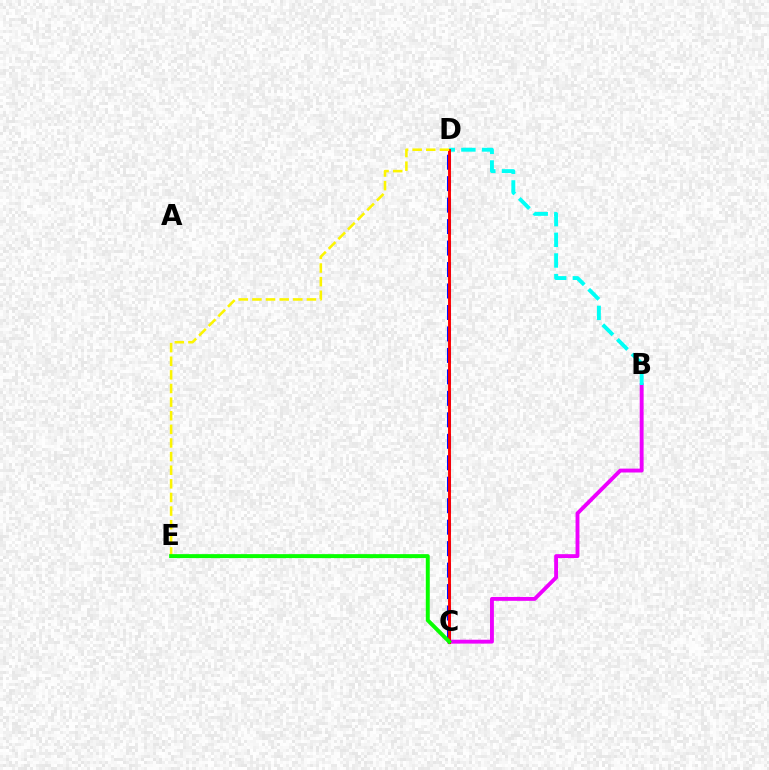{('B', 'C'): [{'color': '#ee00ff', 'line_style': 'solid', 'thickness': 2.8}], ('B', 'D'): [{'color': '#00fff6', 'line_style': 'dashed', 'thickness': 2.81}], ('C', 'D'): [{'color': '#0010ff', 'line_style': 'dashed', 'thickness': 2.92}, {'color': '#ff0000', 'line_style': 'solid', 'thickness': 2.1}], ('D', 'E'): [{'color': '#fcf500', 'line_style': 'dashed', 'thickness': 1.85}], ('C', 'E'): [{'color': '#08ff00', 'line_style': 'solid', 'thickness': 2.84}]}